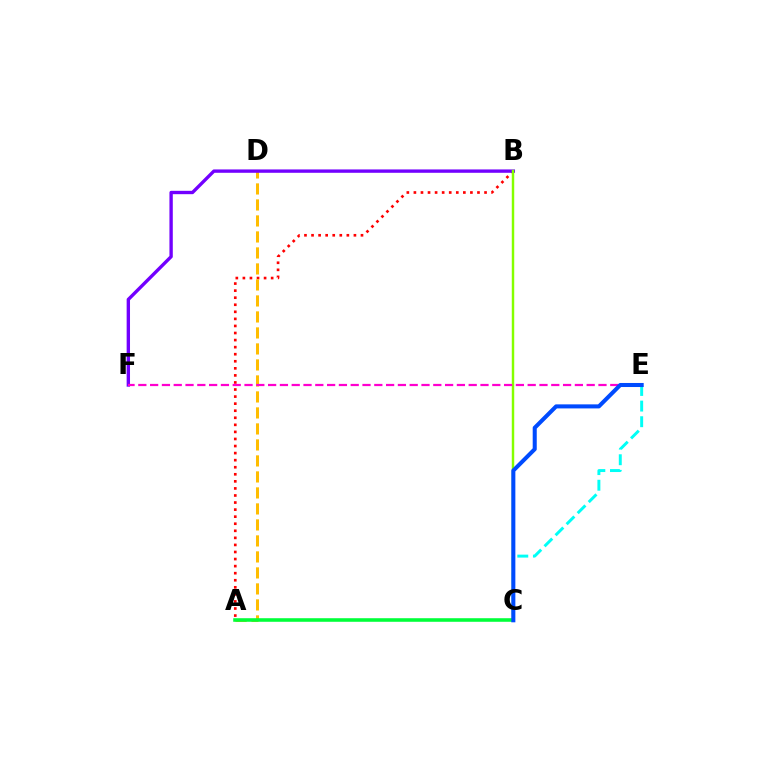{('A', 'B'): [{'color': '#ff0000', 'line_style': 'dotted', 'thickness': 1.92}], ('A', 'D'): [{'color': '#ffbd00', 'line_style': 'dashed', 'thickness': 2.17}], ('B', 'F'): [{'color': '#7200ff', 'line_style': 'solid', 'thickness': 2.42}], ('B', 'C'): [{'color': '#84ff00', 'line_style': 'solid', 'thickness': 1.76}], ('A', 'C'): [{'color': '#00ff39', 'line_style': 'solid', 'thickness': 2.57}], ('C', 'E'): [{'color': '#00fff6', 'line_style': 'dashed', 'thickness': 2.12}, {'color': '#004bff', 'line_style': 'solid', 'thickness': 2.92}], ('E', 'F'): [{'color': '#ff00cf', 'line_style': 'dashed', 'thickness': 1.6}]}